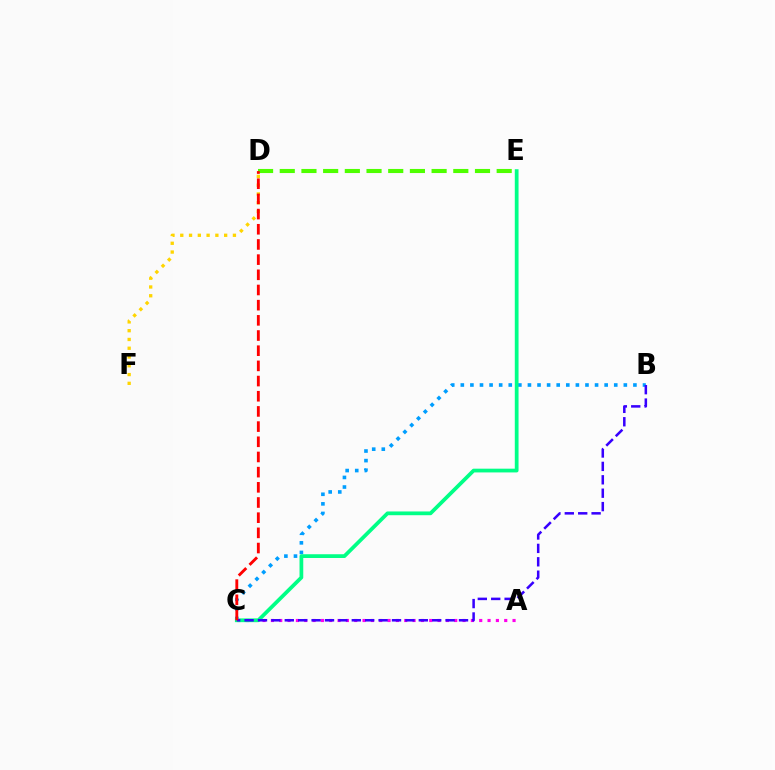{('D', 'E'): [{'color': '#4fff00', 'line_style': 'dashed', 'thickness': 2.95}], ('B', 'C'): [{'color': '#009eff', 'line_style': 'dotted', 'thickness': 2.61}, {'color': '#3700ff', 'line_style': 'dashed', 'thickness': 1.82}], ('A', 'C'): [{'color': '#ff00ed', 'line_style': 'dotted', 'thickness': 2.26}], ('D', 'F'): [{'color': '#ffd500', 'line_style': 'dotted', 'thickness': 2.38}], ('C', 'E'): [{'color': '#00ff86', 'line_style': 'solid', 'thickness': 2.7}], ('C', 'D'): [{'color': '#ff0000', 'line_style': 'dashed', 'thickness': 2.06}]}